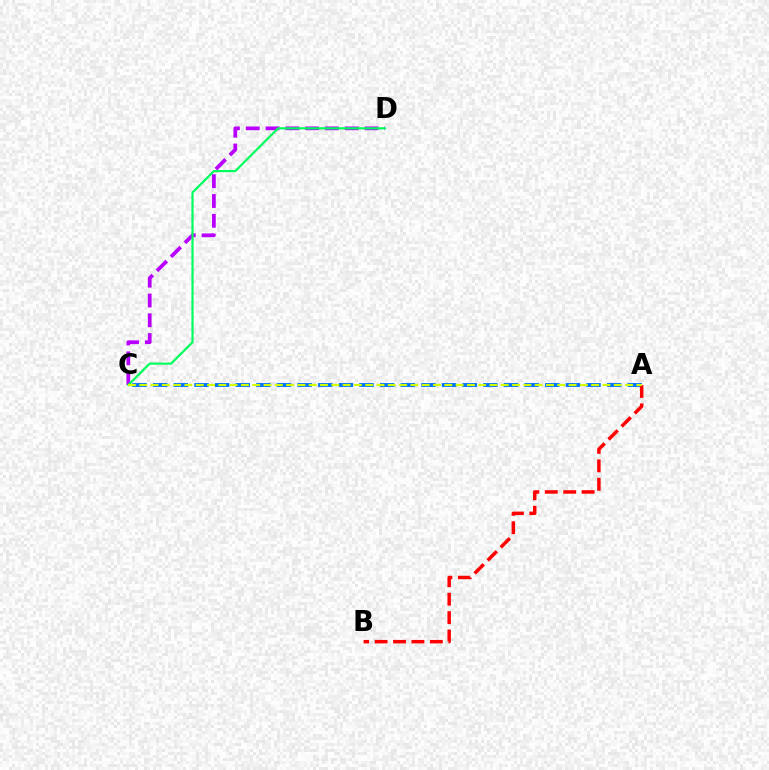{('C', 'D'): [{'color': '#b900ff', 'line_style': 'dashed', 'thickness': 2.69}, {'color': '#00ff5c', 'line_style': 'solid', 'thickness': 1.59}], ('A', 'C'): [{'color': '#0074ff', 'line_style': 'dashed', 'thickness': 2.8}, {'color': '#d1ff00', 'line_style': 'dashed', 'thickness': 1.53}], ('A', 'B'): [{'color': '#ff0000', 'line_style': 'dashed', 'thickness': 2.5}]}